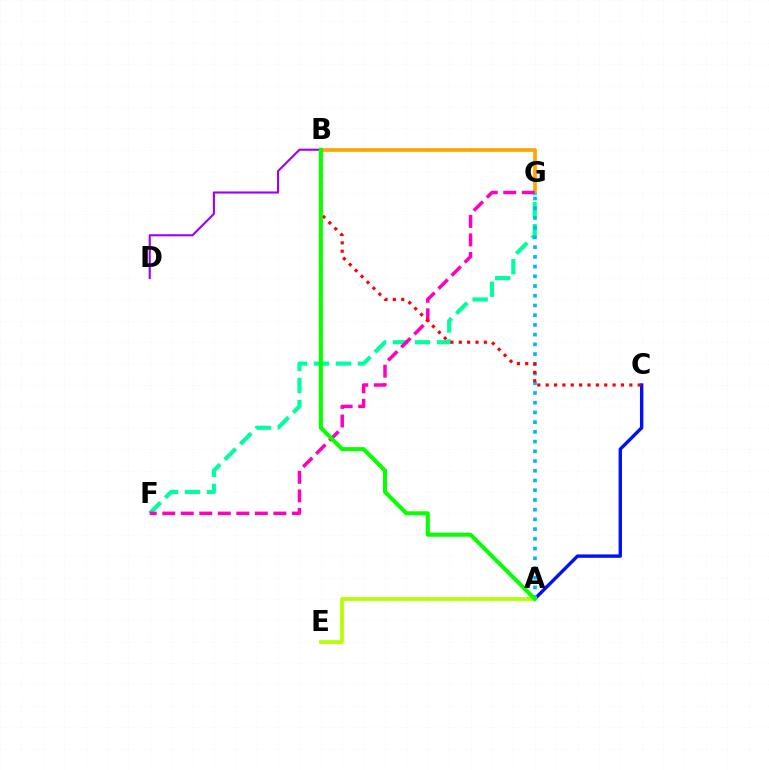{('B', 'D'): [{'color': '#9b00ff', 'line_style': 'solid', 'thickness': 1.52}], ('B', 'G'): [{'color': '#ffa500', 'line_style': 'solid', 'thickness': 2.66}], ('A', 'C'): [{'color': '#0010ff', 'line_style': 'solid', 'thickness': 2.44}], ('F', 'G'): [{'color': '#00ff9d', 'line_style': 'dashed', 'thickness': 2.99}, {'color': '#ff00bd', 'line_style': 'dashed', 'thickness': 2.52}], ('A', 'G'): [{'color': '#00b5ff', 'line_style': 'dotted', 'thickness': 2.64}], ('A', 'E'): [{'color': '#b3ff00', 'line_style': 'solid', 'thickness': 2.68}], ('B', 'C'): [{'color': '#ff0000', 'line_style': 'dotted', 'thickness': 2.27}], ('A', 'B'): [{'color': '#08ff00', 'line_style': 'solid', 'thickness': 2.92}]}